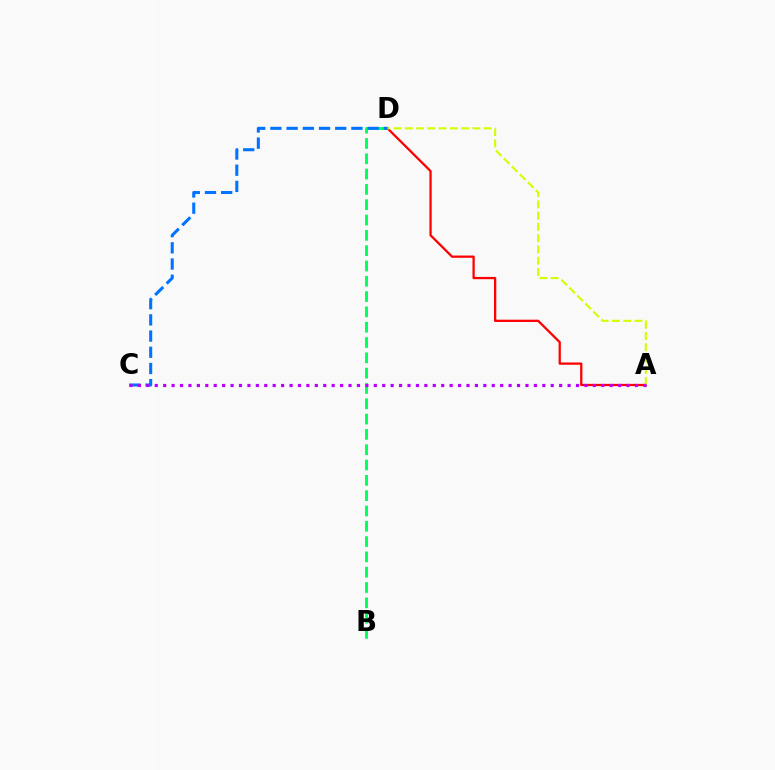{('B', 'D'): [{'color': '#00ff5c', 'line_style': 'dashed', 'thickness': 2.08}], ('A', 'D'): [{'color': '#ff0000', 'line_style': 'solid', 'thickness': 1.64}, {'color': '#d1ff00', 'line_style': 'dashed', 'thickness': 1.53}], ('C', 'D'): [{'color': '#0074ff', 'line_style': 'dashed', 'thickness': 2.2}], ('A', 'C'): [{'color': '#b900ff', 'line_style': 'dotted', 'thickness': 2.29}]}